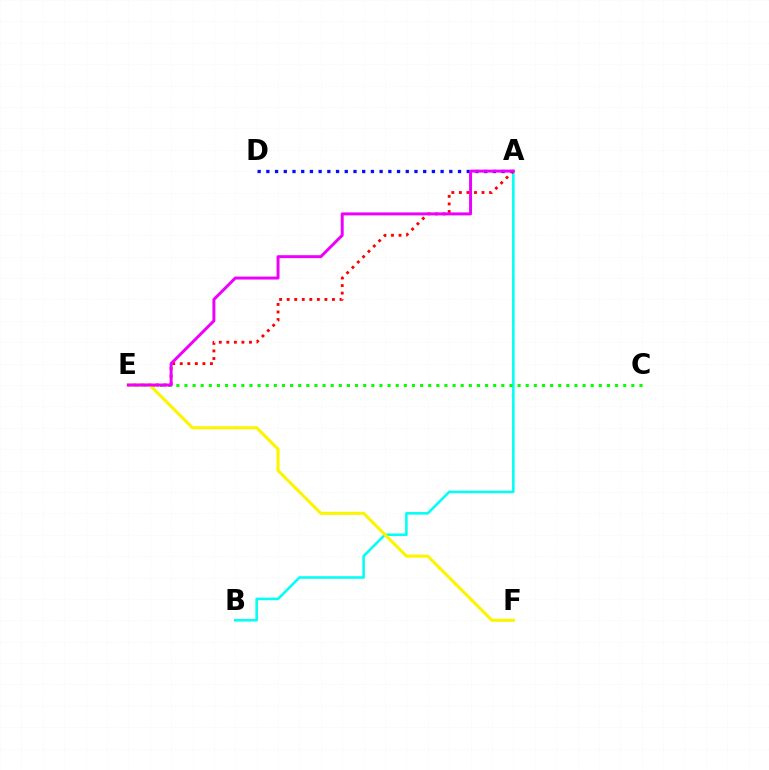{('A', 'B'): [{'color': '#00fff6', 'line_style': 'solid', 'thickness': 1.84}], ('A', 'D'): [{'color': '#0010ff', 'line_style': 'dotted', 'thickness': 2.37}], ('A', 'E'): [{'color': '#ff0000', 'line_style': 'dotted', 'thickness': 2.05}, {'color': '#ee00ff', 'line_style': 'solid', 'thickness': 2.14}], ('C', 'E'): [{'color': '#08ff00', 'line_style': 'dotted', 'thickness': 2.21}], ('E', 'F'): [{'color': '#fcf500', 'line_style': 'solid', 'thickness': 2.22}]}